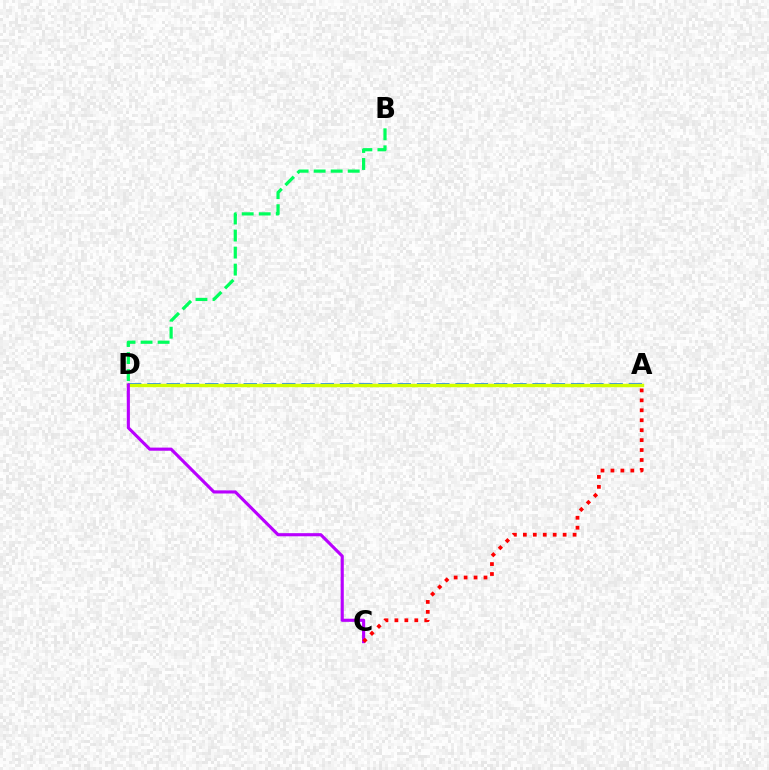{('A', 'D'): [{'color': '#0074ff', 'line_style': 'dashed', 'thickness': 2.62}, {'color': '#d1ff00', 'line_style': 'solid', 'thickness': 2.46}], ('C', 'D'): [{'color': '#b900ff', 'line_style': 'solid', 'thickness': 2.25}], ('A', 'C'): [{'color': '#ff0000', 'line_style': 'dotted', 'thickness': 2.7}], ('B', 'D'): [{'color': '#00ff5c', 'line_style': 'dashed', 'thickness': 2.31}]}